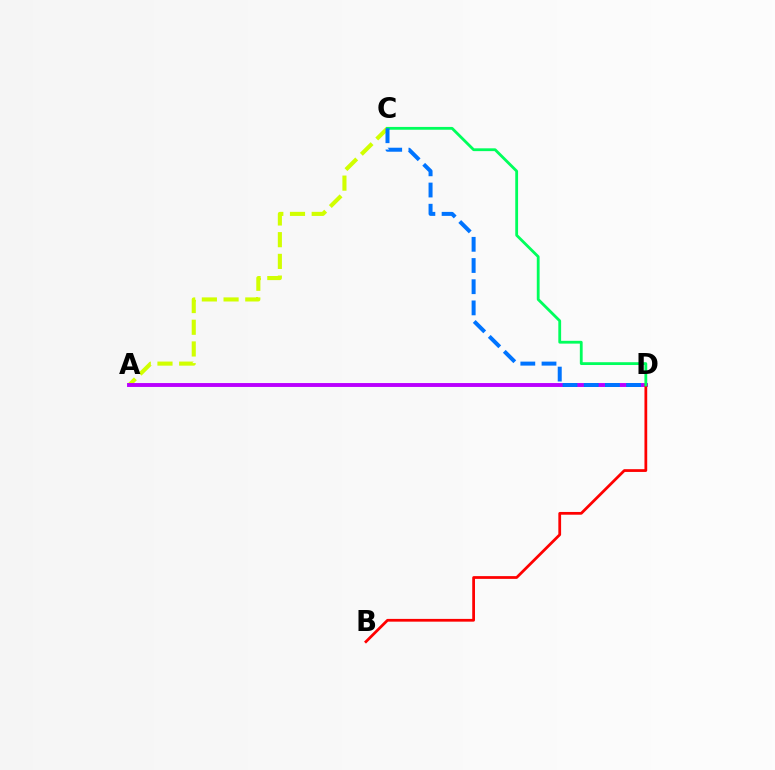{('A', 'C'): [{'color': '#d1ff00', 'line_style': 'dashed', 'thickness': 2.95}], ('A', 'D'): [{'color': '#b900ff', 'line_style': 'solid', 'thickness': 2.81}], ('B', 'D'): [{'color': '#ff0000', 'line_style': 'solid', 'thickness': 1.98}], ('C', 'D'): [{'color': '#00ff5c', 'line_style': 'solid', 'thickness': 2.02}, {'color': '#0074ff', 'line_style': 'dashed', 'thickness': 2.88}]}